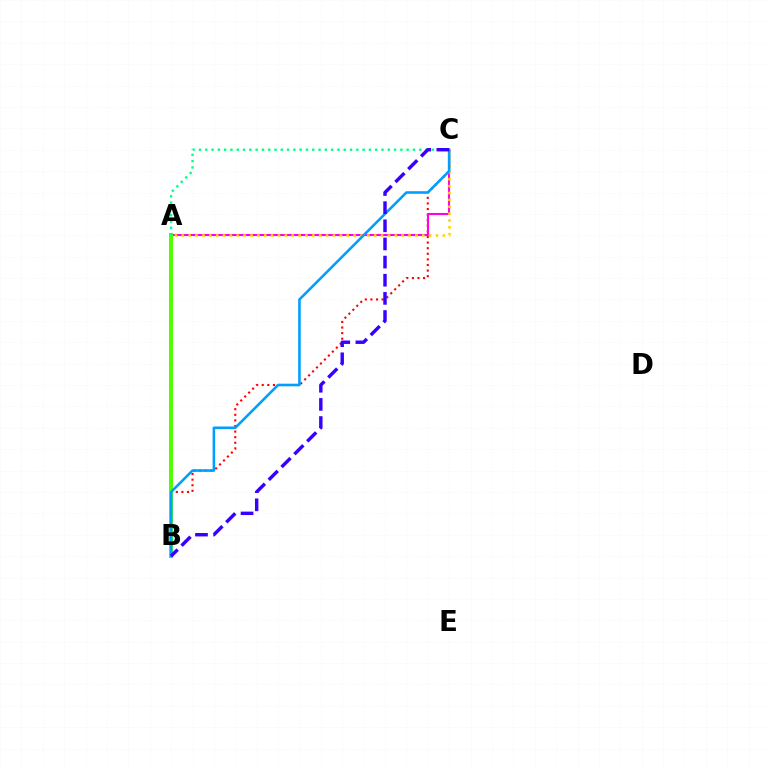{('B', 'C'): [{'color': '#ff0000', 'line_style': 'dotted', 'thickness': 1.52}, {'color': '#009eff', 'line_style': 'solid', 'thickness': 1.85}, {'color': '#3700ff', 'line_style': 'dashed', 'thickness': 2.46}], ('A', 'C'): [{'color': '#ff00ed', 'line_style': 'solid', 'thickness': 1.5}, {'color': '#ffd500', 'line_style': 'dotted', 'thickness': 1.87}, {'color': '#00ff86', 'line_style': 'dotted', 'thickness': 1.71}], ('A', 'B'): [{'color': '#4fff00', 'line_style': 'solid', 'thickness': 2.86}]}